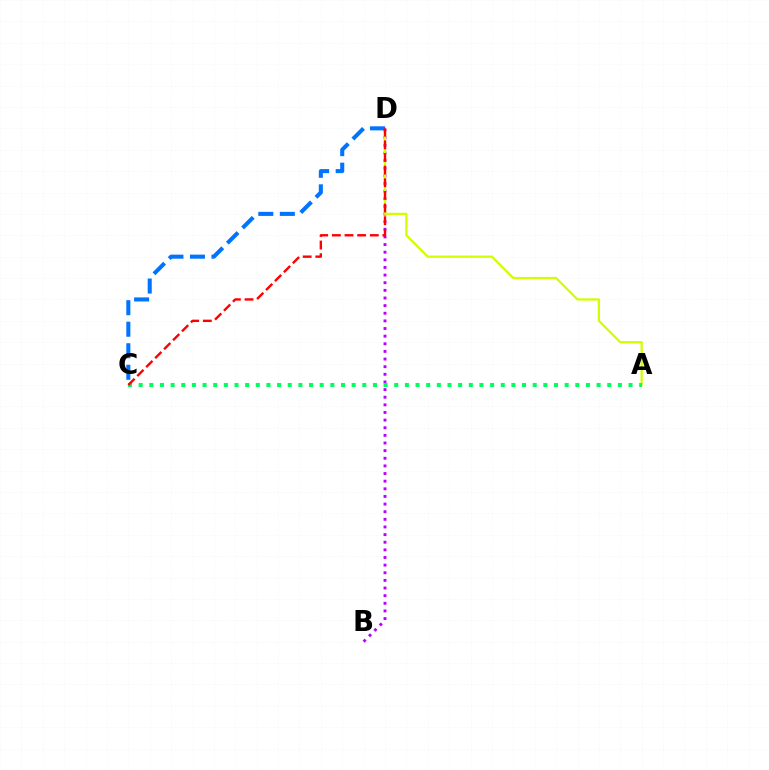{('B', 'D'): [{'color': '#b900ff', 'line_style': 'dotted', 'thickness': 2.07}], ('A', 'D'): [{'color': '#d1ff00', 'line_style': 'solid', 'thickness': 1.64}], ('A', 'C'): [{'color': '#00ff5c', 'line_style': 'dotted', 'thickness': 2.89}], ('C', 'D'): [{'color': '#0074ff', 'line_style': 'dashed', 'thickness': 2.92}, {'color': '#ff0000', 'line_style': 'dashed', 'thickness': 1.72}]}